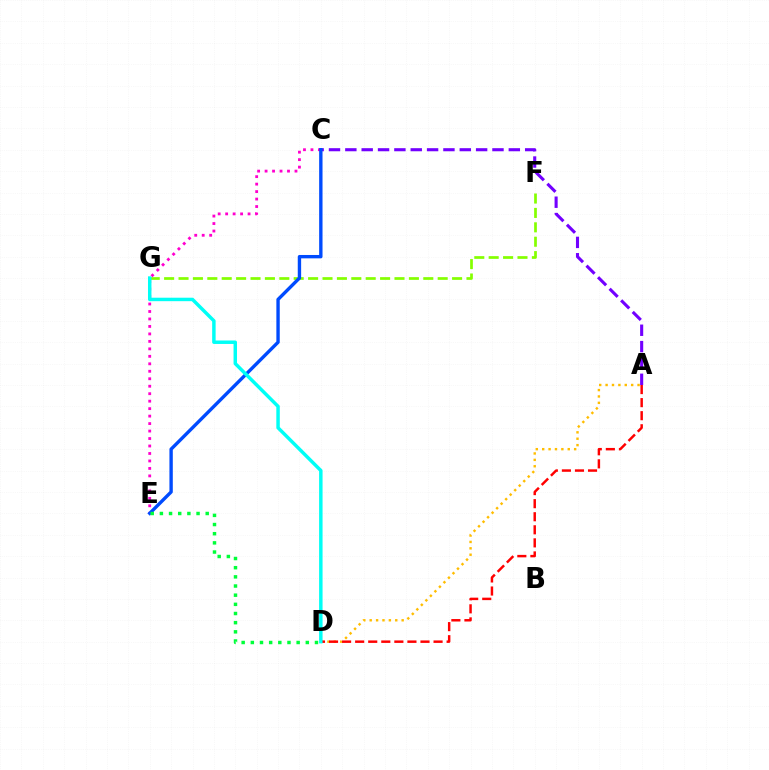{('F', 'G'): [{'color': '#84ff00', 'line_style': 'dashed', 'thickness': 1.96}], ('C', 'E'): [{'color': '#ff00cf', 'line_style': 'dotted', 'thickness': 2.03}, {'color': '#004bff', 'line_style': 'solid', 'thickness': 2.43}], ('A', 'D'): [{'color': '#ffbd00', 'line_style': 'dotted', 'thickness': 1.74}, {'color': '#ff0000', 'line_style': 'dashed', 'thickness': 1.78}], ('A', 'C'): [{'color': '#7200ff', 'line_style': 'dashed', 'thickness': 2.22}], ('D', 'G'): [{'color': '#00fff6', 'line_style': 'solid', 'thickness': 2.49}], ('D', 'E'): [{'color': '#00ff39', 'line_style': 'dotted', 'thickness': 2.49}]}